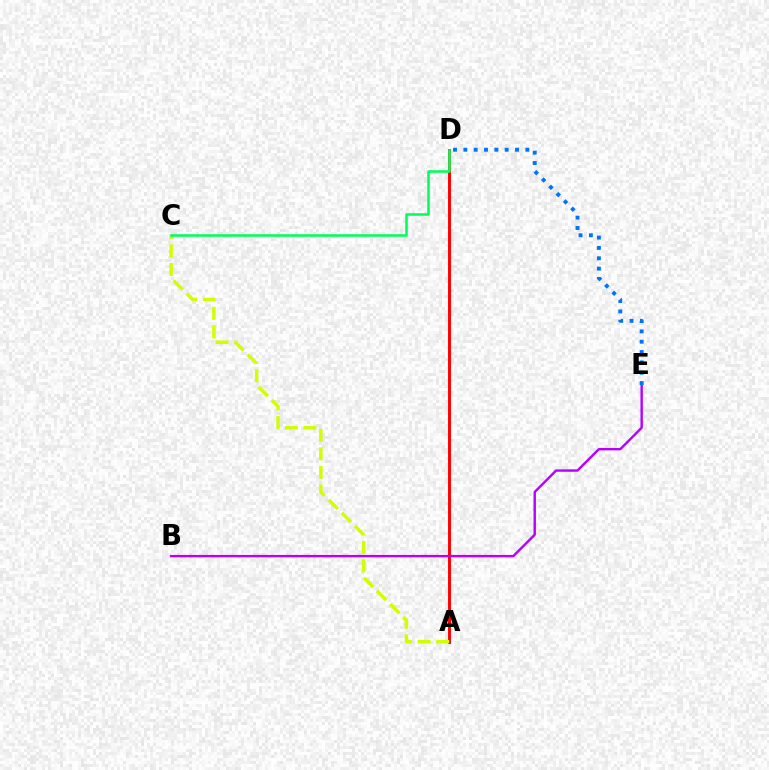{('A', 'D'): [{'color': '#ff0000', 'line_style': 'solid', 'thickness': 2.11}], ('A', 'C'): [{'color': '#d1ff00', 'line_style': 'dashed', 'thickness': 2.52}], ('C', 'D'): [{'color': '#00ff5c', 'line_style': 'solid', 'thickness': 1.85}], ('B', 'E'): [{'color': '#b900ff', 'line_style': 'solid', 'thickness': 1.74}], ('D', 'E'): [{'color': '#0074ff', 'line_style': 'dotted', 'thickness': 2.81}]}